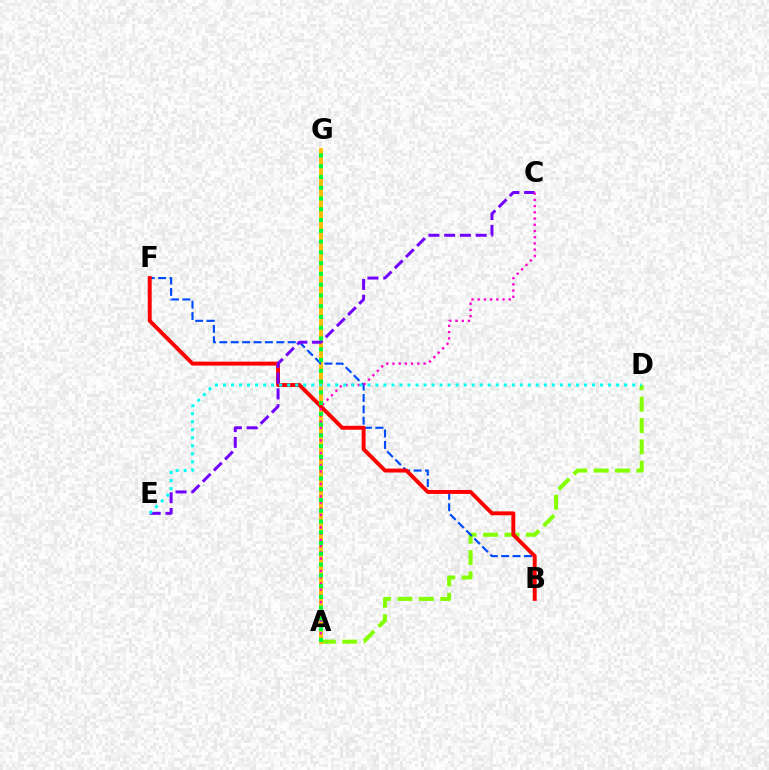{('A', 'D'): [{'color': '#84ff00', 'line_style': 'dashed', 'thickness': 2.91}], ('A', 'G'): [{'color': '#ffbd00', 'line_style': 'solid', 'thickness': 2.8}, {'color': '#00ff39', 'line_style': 'dotted', 'thickness': 2.93}], ('B', 'F'): [{'color': '#004bff', 'line_style': 'dashed', 'thickness': 1.55}, {'color': '#ff0000', 'line_style': 'solid', 'thickness': 2.82}], ('C', 'E'): [{'color': '#7200ff', 'line_style': 'dashed', 'thickness': 2.14}], ('A', 'C'): [{'color': '#ff00cf', 'line_style': 'dotted', 'thickness': 1.69}], ('D', 'E'): [{'color': '#00fff6', 'line_style': 'dotted', 'thickness': 2.18}]}